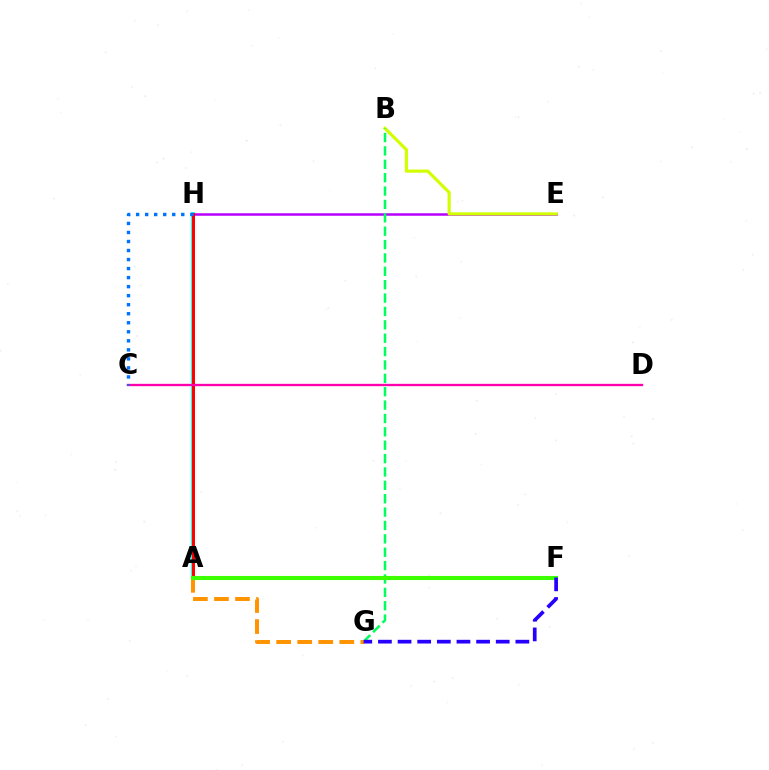{('A', 'H'): [{'color': '#00fff6', 'line_style': 'solid', 'thickness': 2.74}, {'color': '#ff0000', 'line_style': 'solid', 'thickness': 2.14}], ('E', 'H'): [{'color': '#b900ff', 'line_style': 'solid', 'thickness': 1.81}], ('B', 'E'): [{'color': '#d1ff00', 'line_style': 'solid', 'thickness': 2.27}], ('C', 'D'): [{'color': '#ff00ac', 'line_style': 'solid', 'thickness': 1.68}], ('C', 'H'): [{'color': '#0074ff', 'line_style': 'dotted', 'thickness': 2.45}], ('B', 'G'): [{'color': '#00ff5c', 'line_style': 'dashed', 'thickness': 1.82}], ('A', 'G'): [{'color': '#ff9400', 'line_style': 'dashed', 'thickness': 2.86}], ('A', 'F'): [{'color': '#3dff00', 'line_style': 'solid', 'thickness': 2.96}], ('F', 'G'): [{'color': '#2500ff', 'line_style': 'dashed', 'thickness': 2.67}]}